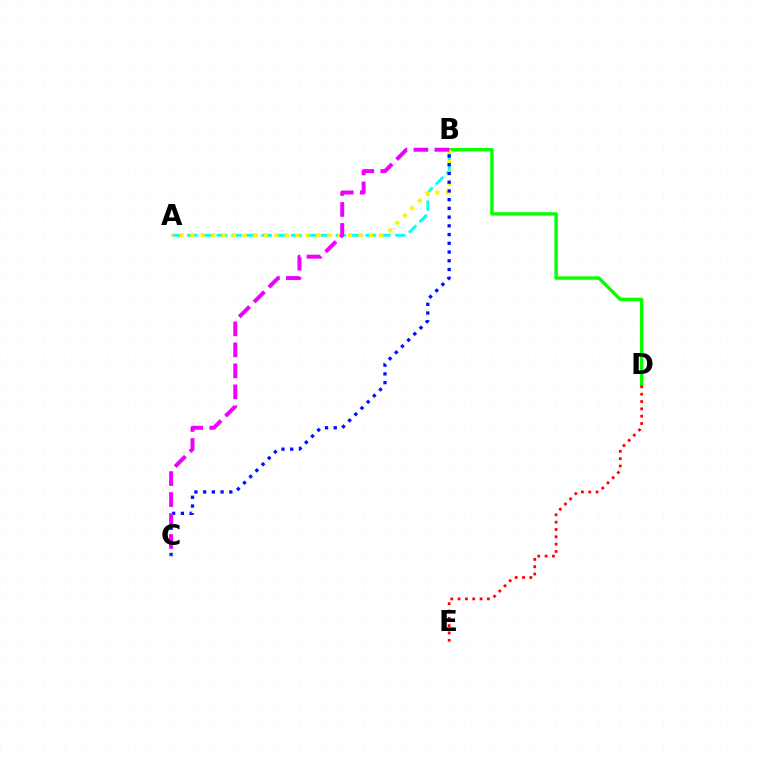{('B', 'D'): [{'color': '#08ff00', 'line_style': 'solid', 'thickness': 2.45}], ('D', 'E'): [{'color': '#ff0000', 'line_style': 'dotted', 'thickness': 1.99}], ('A', 'B'): [{'color': '#00fff6', 'line_style': 'dashed', 'thickness': 2.02}, {'color': '#fcf500', 'line_style': 'dotted', 'thickness': 2.86}], ('B', 'C'): [{'color': '#0010ff', 'line_style': 'dotted', 'thickness': 2.37}, {'color': '#ee00ff', 'line_style': 'dashed', 'thickness': 2.85}]}